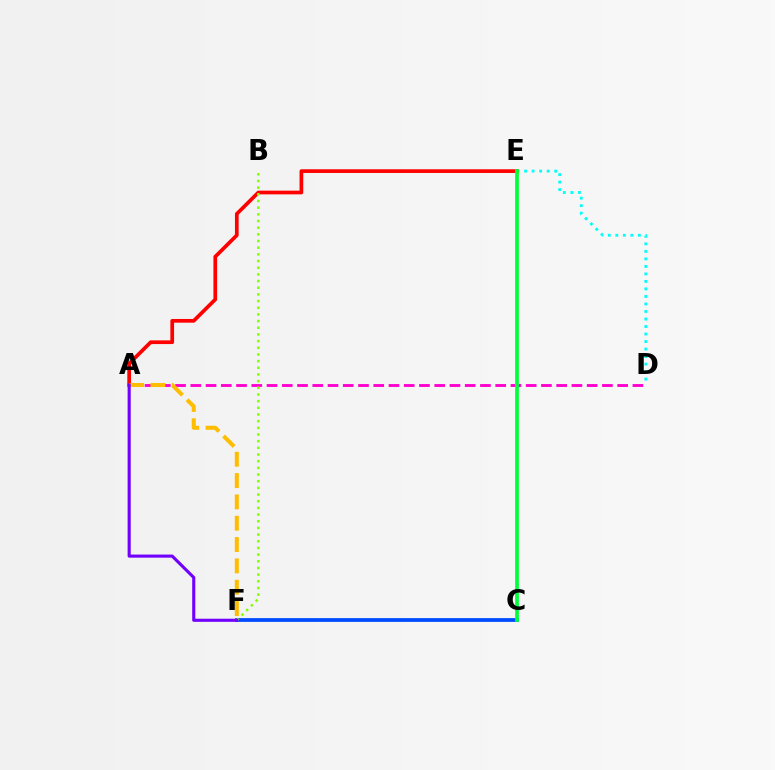{('D', 'E'): [{'color': '#00fff6', 'line_style': 'dotted', 'thickness': 2.04}], ('A', 'D'): [{'color': '#ff00cf', 'line_style': 'dashed', 'thickness': 2.07}], ('A', 'E'): [{'color': '#ff0000', 'line_style': 'solid', 'thickness': 2.67}], ('C', 'F'): [{'color': '#004bff', 'line_style': 'solid', 'thickness': 2.71}], ('C', 'E'): [{'color': '#00ff39', 'line_style': 'solid', 'thickness': 2.67}], ('B', 'F'): [{'color': '#84ff00', 'line_style': 'dotted', 'thickness': 1.81}], ('A', 'F'): [{'color': '#ffbd00', 'line_style': 'dashed', 'thickness': 2.9}, {'color': '#7200ff', 'line_style': 'solid', 'thickness': 2.24}]}